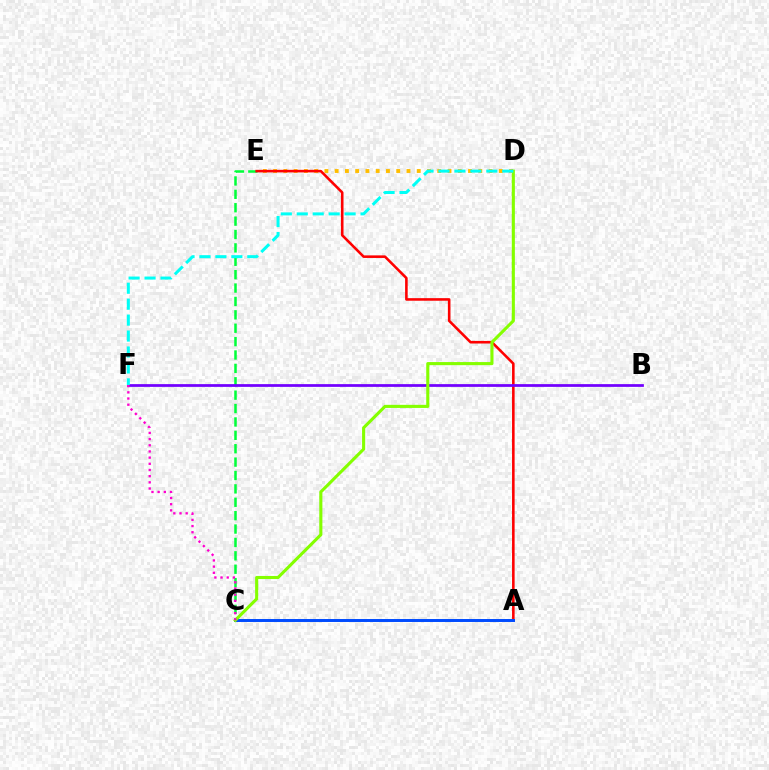{('C', 'E'): [{'color': '#00ff39', 'line_style': 'dashed', 'thickness': 1.82}], ('D', 'E'): [{'color': '#ffbd00', 'line_style': 'dotted', 'thickness': 2.79}], ('A', 'E'): [{'color': '#ff0000', 'line_style': 'solid', 'thickness': 1.86}], ('B', 'F'): [{'color': '#7200ff', 'line_style': 'solid', 'thickness': 1.98}], ('A', 'C'): [{'color': '#004bff', 'line_style': 'solid', 'thickness': 2.13}], ('C', 'D'): [{'color': '#84ff00', 'line_style': 'solid', 'thickness': 2.23}], ('D', 'F'): [{'color': '#00fff6', 'line_style': 'dashed', 'thickness': 2.17}], ('C', 'F'): [{'color': '#ff00cf', 'line_style': 'dotted', 'thickness': 1.68}]}